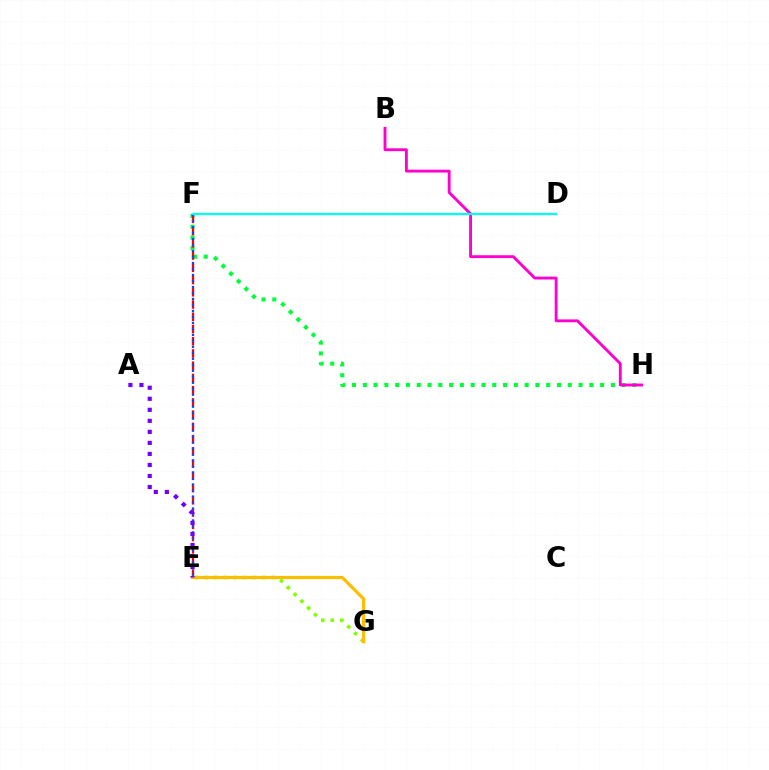{('F', 'H'): [{'color': '#00ff39', 'line_style': 'dotted', 'thickness': 2.93}], ('E', 'F'): [{'color': '#ff0000', 'line_style': 'dashed', 'thickness': 1.66}, {'color': '#004bff', 'line_style': 'dotted', 'thickness': 1.63}], ('B', 'H'): [{'color': '#ff00cf', 'line_style': 'solid', 'thickness': 2.06}], ('E', 'G'): [{'color': '#84ff00', 'line_style': 'dotted', 'thickness': 2.61}, {'color': '#ffbd00', 'line_style': 'solid', 'thickness': 2.31}], ('D', 'F'): [{'color': '#00fff6', 'line_style': 'solid', 'thickness': 1.63}], ('A', 'E'): [{'color': '#7200ff', 'line_style': 'dotted', 'thickness': 3.0}]}